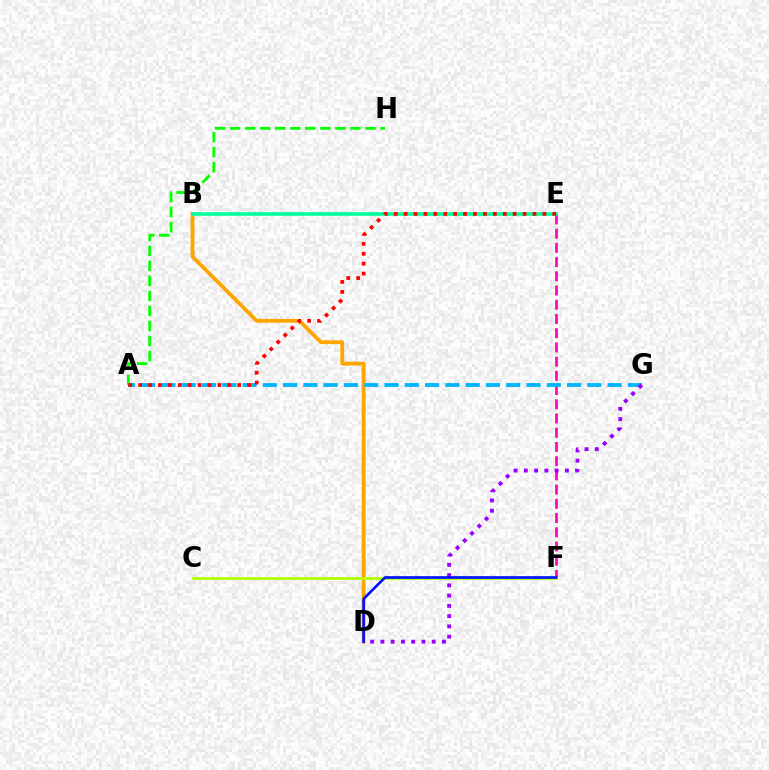{('E', 'F'): [{'color': '#ff00bd', 'line_style': 'dashed', 'thickness': 1.93}], ('B', 'D'): [{'color': '#ffa500', 'line_style': 'solid', 'thickness': 2.74}], ('A', 'G'): [{'color': '#00b5ff', 'line_style': 'dashed', 'thickness': 2.76}], ('C', 'F'): [{'color': '#b3ff00', 'line_style': 'solid', 'thickness': 2.02}], ('D', 'G'): [{'color': '#9b00ff', 'line_style': 'dotted', 'thickness': 2.79}], ('A', 'H'): [{'color': '#08ff00', 'line_style': 'dashed', 'thickness': 2.04}], ('B', 'E'): [{'color': '#00ff9d', 'line_style': 'solid', 'thickness': 2.6}], ('D', 'F'): [{'color': '#0010ff', 'line_style': 'solid', 'thickness': 1.92}], ('A', 'E'): [{'color': '#ff0000', 'line_style': 'dotted', 'thickness': 2.69}]}